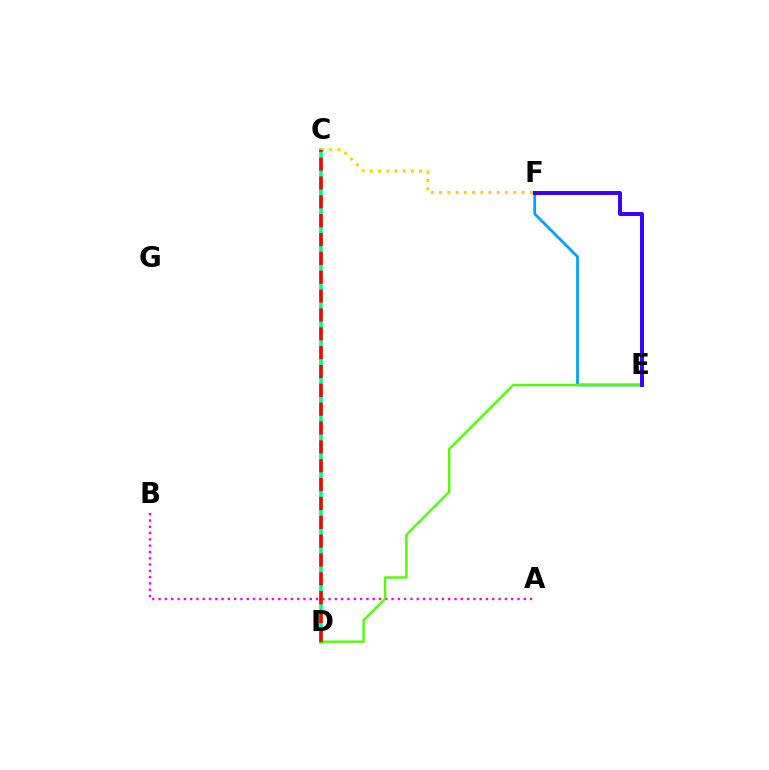{('A', 'B'): [{'color': '#ff00ed', 'line_style': 'dotted', 'thickness': 1.71}], ('C', 'D'): [{'color': '#00ff86', 'line_style': 'solid', 'thickness': 2.62}, {'color': '#ff0000', 'line_style': 'dashed', 'thickness': 2.56}], ('E', 'F'): [{'color': '#009eff', 'line_style': 'solid', 'thickness': 1.97}, {'color': '#3700ff', 'line_style': 'solid', 'thickness': 2.85}], ('D', 'E'): [{'color': '#4fff00', 'line_style': 'solid', 'thickness': 1.72}], ('C', 'F'): [{'color': '#ffd500', 'line_style': 'dotted', 'thickness': 2.24}]}